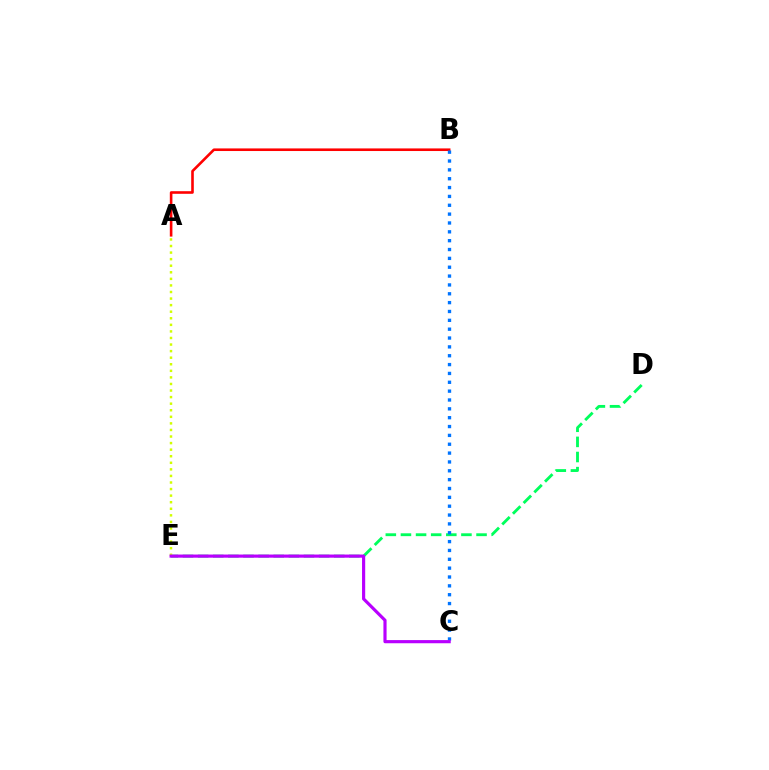{('A', 'B'): [{'color': '#ff0000', 'line_style': 'solid', 'thickness': 1.88}], ('D', 'E'): [{'color': '#00ff5c', 'line_style': 'dashed', 'thickness': 2.05}], ('A', 'E'): [{'color': '#d1ff00', 'line_style': 'dotted', 'thickness': 1.78}], ('B', 'C'): [{'color': '#0074ff', 'line_style': 'dotted', 'thickness': 2.4}], ('C', 'E'): [{'color': '#b900ff', 'line_style': 'solid', 'thickness': 2.27}]}